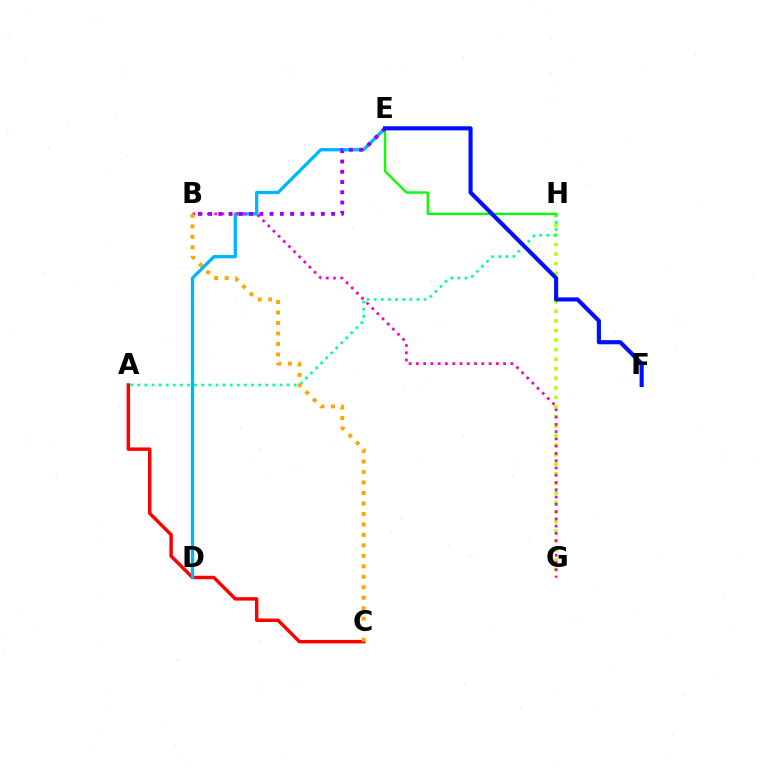{('A', 'C'): [{'color': '#ff0000', 'line_style': 'solid', 'thickness': 2.48}], ('G', 'H'): [{'color': '#b3ff00', 'line_style': 'dotted', 'thickness': 2.6}], ('A', 'H'): [{'color': '#00ff9d', 'line_style': 'dotted', 'thickness': 1.93}], ('E', 'H'): [{'color': '#08ff00', 'line_style': 'solid', 'thickness': 1.71}], ('D', 'E'): [{'color': '#00b5ff', 'line_style': 'solid', 'thickness': 2.37}], ('B', 'G'): [{'color': '#ff00bd', 'line_style': 'dotted', 'thickness': 1.97}], ('B', 'E'): [{'color': '#9b00ff', 'line_style': 'dotted', 'thickness': 2.79}], ('B', 'C'): [{'color': '#ffa500', 'line_style': 'dotted', 'thickness': 2.85}], ('E', 'F'): [{'color': '#0010ff', 'line_style': 'solid', 'thickness': 2.98}]}